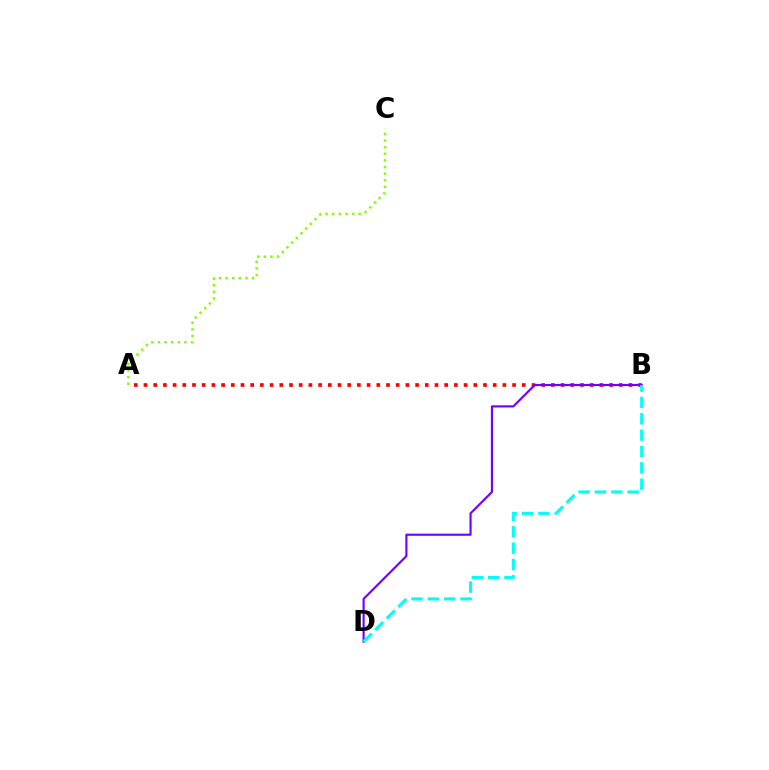{('A', 'B'): [{'color': '#ff0000', 'line_style': 'dotted', 'thickness': 2.64}], ('B', 'D'): [{'color': '#7200ff', 'line_style': 'solid', 'thickness': 1.54}, {'color': '#00fff6', 'line_style': 'dashed', 'thickness': 2.22}], ('A', 'C'): [{'color': '#84ff00', 'line_style': 'dotted', 'thickness': 1.8}]}